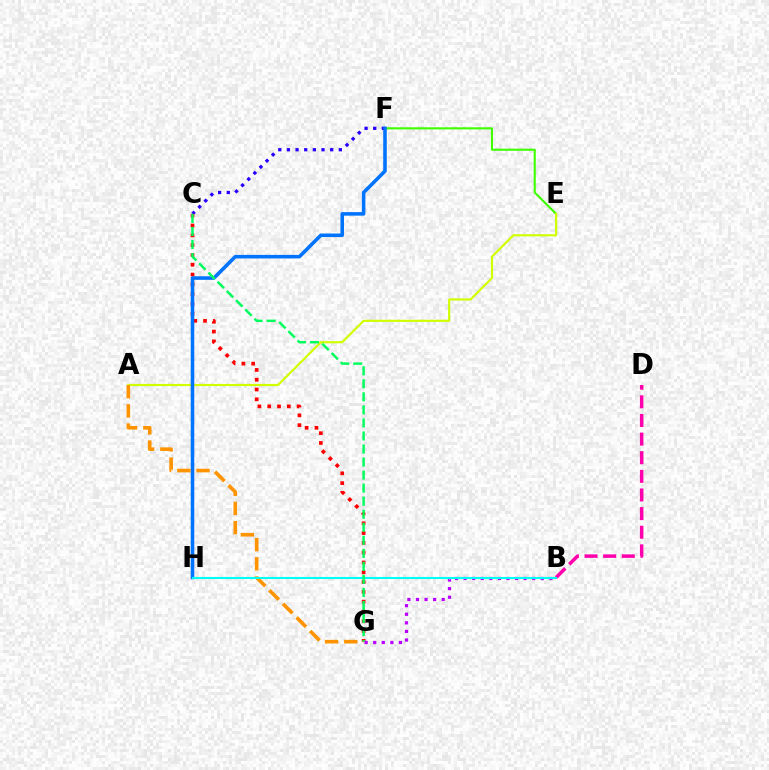{('E', 'F'): [{'color': '#3dff00', 'line_style': 'solid', 'thickness': 1.51}], ('C', 'F'): [{'color': '#2500ff', 'line_style': 'dotted', 'thickness': 2.35}], ('A', 'E'): [{'color': '#d1ff00', 'line_style': 'solid', 'thickness': 1.57}], ('C', 'G'): [{'color': '#ff0000', 'line_style': 'dotted', 'thickness': 2.66}, {'color': '#00ff5c', 'line_style': 'dashed', 'thickness': 1.77}], ('B', 'G'): [{'color': '#b900ff', 'line_style': 'dotted', 'thickness': 2.33}], ('B', 'D'): [{'color': '#ff00ac', 'line_style': 'dashed', 'thickness': 2.53}], ('F', 'H'): [{'color': '#0074ff', 'line_style': 'solid', 'thickness': 2.56}], ('A', 'G'): [{'color': '#ff9400', 'line_style': 'dashed', 'thickness': 2.61}], ('B', 'H'): [{'color': '#00fff6', 'line_style': 'solid', 'thickness': 1.5}]}